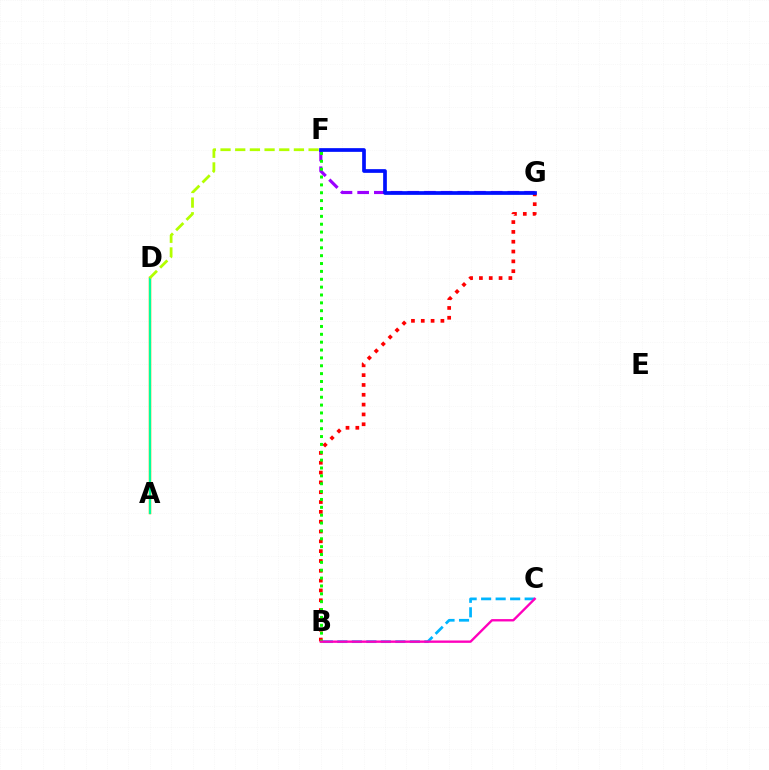{('B', 'G'): [{'color': '#ff0000', 'line_style': 'dotted', 'thickness': 2.67}], ('A', 'D'): [{'color': '#ffa500', 'line_style': 'solid', 'thickness': 1.8}, {'color': '#00ff9d', 'line_style': 'solid', 'thickness': 1.56}], ('F', 'G'): [{'color': '#9b00ff', 'line_style': 'dashed', 'thickness': 2.27}, {'color': '#0010ff', 'line_style': 'solid', 'thickness': 2.67}], ('B', 'C'): [{'color': '#00b5ff', 'line_style': 'dashed', 'thickness': 1.97}, {'color': '#ff00bd', 'line_style': 'solid', 'thickness': 1.69}], ('D', 'F'): [{'color': '#b3ff00', 'line_style': 'dashed', 'thickness': 1.99}], ('B', 'F'): [{'color': '#08ff00', 'line_style': 'dotted', 'thickness': 2.14}]}